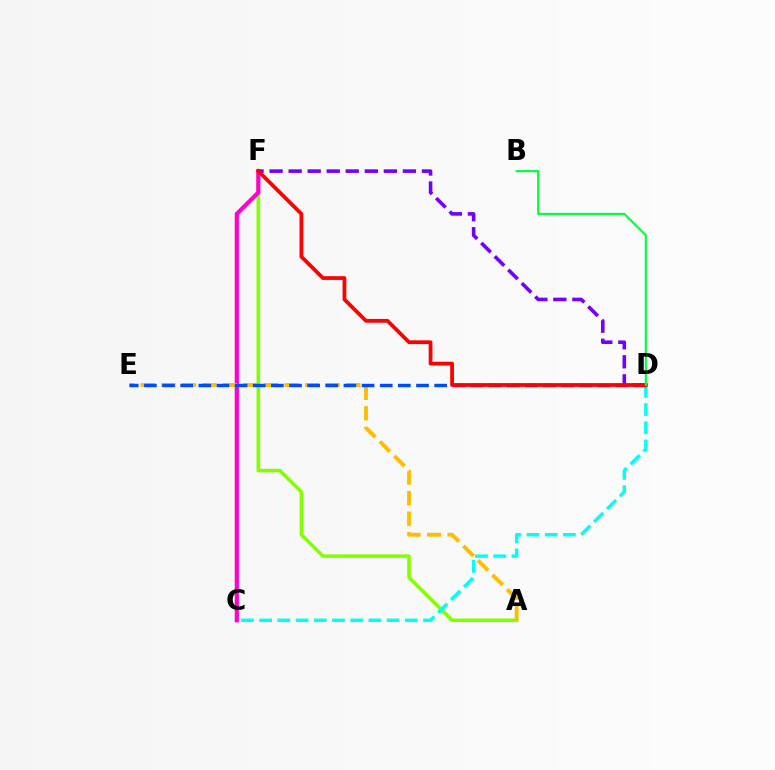{('A', 'F'): [{'color': '#84ff00', 'line_style': 'solid', 'thickness': 2.56}], ('C', 'F'): [{'color': '#ff00cf', 'line_style': 'solid', 'thickness': 3.0}], ('A', 'E'): [{'color': '#ffbd00', 'line_style': 'dashed', 'thickness': 2.79}], ('C', 'D'): [{'color': '#00fff6', 'line_style': 'dashed', 'thickness': 2.47}], ('D', 'F'): [{'color': '#7200ff', 'line_style': 'dashed', 'thickness': 2.59}, {'color': '#ff0000', 'line_style': 'solid', 'thickness': 2.72}], ('D', 'E'): [{'color': '#004bff', 'line_style': 'dashed', 'thickness': 2.46}], ('B', 'D'): [{'color': '#00ff39', 'line_style': 'solid', 'thickness': 1.51}]}